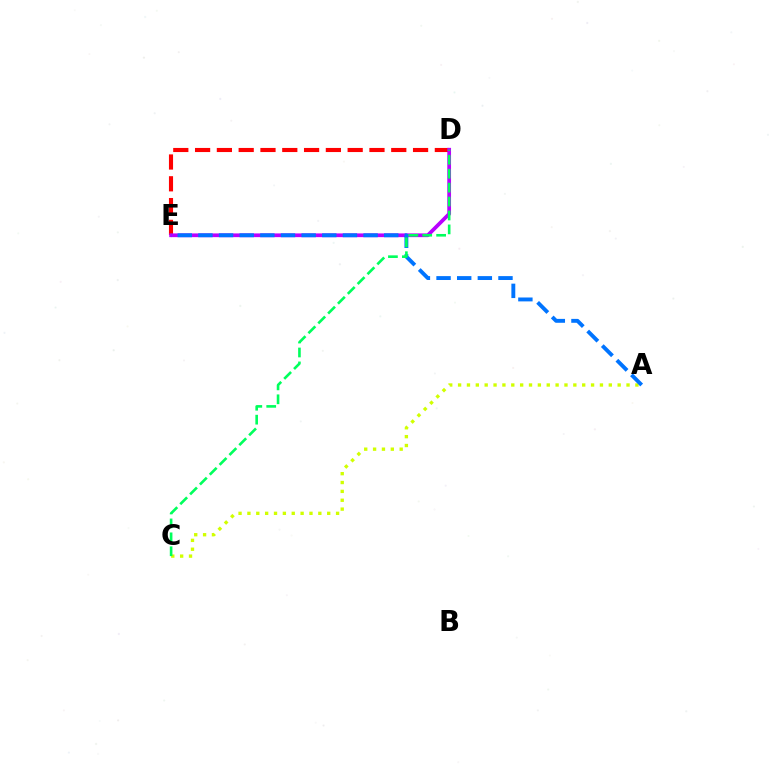{('D', 'E'): [{'color': '#ff0000', 'line_style': 'dashed', 'thickness': 2.96}, {'color': '#b900ff', 'line_style': 'solid', 'thickness': 2.69}], ('A', 'C'): [{'color': '#d1ff00', 'line_style': 'dotted', 'thickness': 2.41}], ('A', 'E'): [{'color': '#0074ff', 'line_style': 'dashed', 'thickness': 2.8}], ('C', 'D'): [{'color': '#00ff5c', 'line_style': 'dashed', 'thickness': 1.89}]}